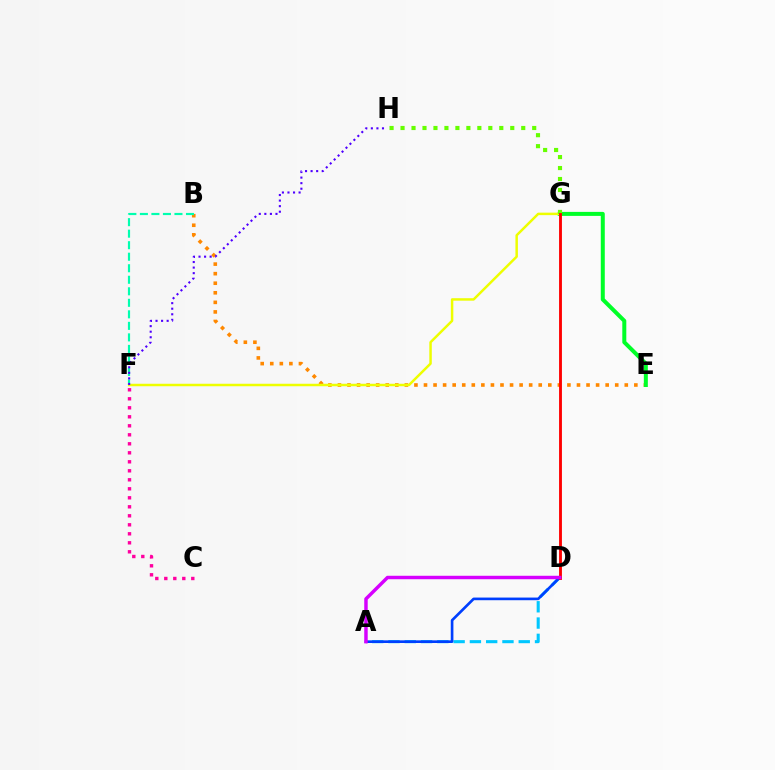{('B', 'E'): [{'color': '#ff8800', 'line_style': 'dotted', 'thickness': 2.6}], ('E', 'G'): [{'color': '#00ff27', 'line_style': 'solid', 'thickness': 2.88}], ('A', 'D'): [{'color': '#00c7ff', 'line_style': 'dashed', 'thickness': 2.21}, {'color': '#003fff', 'line_style': 'solid', 'thickness': 1.91}, {'color': '#d600ff', 'line_style': 'solid', 'thickness': 2.49}], ('B', 'F'): [{'color': '#00ffaf', 'line_style': 'dashed', 'thickness': 1.57}], ('F', 'G'): [{'color': '#eeff00', 'line_style': 'solid', 'thickness': 1.78}], ('G', 'H'): [{'color': '#66ff00', 'line_style': 'dotted', 'thickness': 2.98}], ('D', 'G'): [{'color': '#ff0000', 'line_style': 'solid', 'thickness': 2.06}], ('F', 'H'): [{'color': '#4f00ff', 'line_style': 'dotted', 'thickness': 1.51}], ('C', 'F'): [{'color': '#ff00a0', 'line_style': 'dotted', 'thickness': 2.45}]}